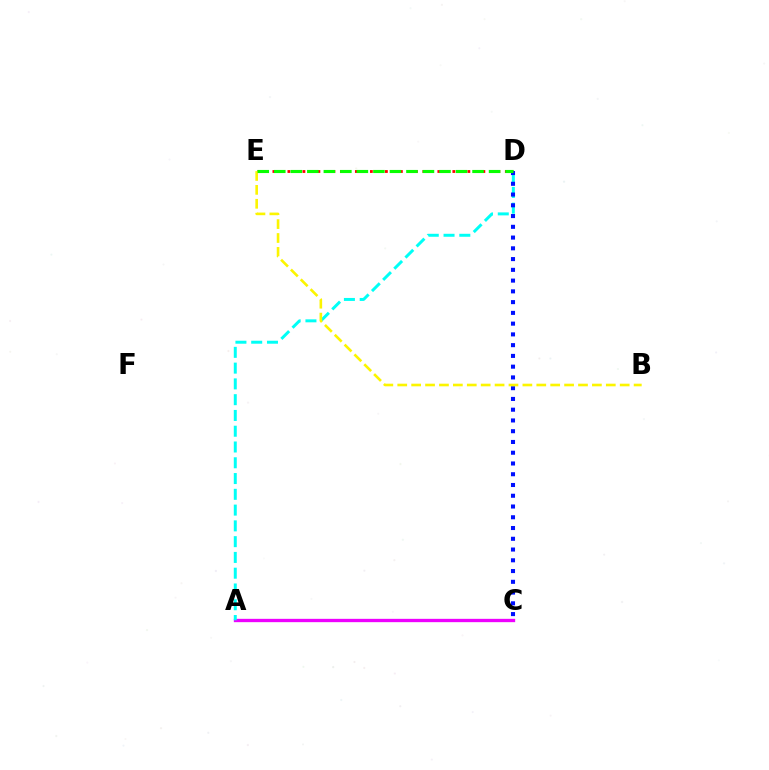{('D', 'E'): [{'color': '#ff0000', 'line_style': 'dotted', 'thickness': 2.04}, {'color': '#08ff00', 'line_style': 'dashed', 'thickness': 2.24}], ('A', 'C'): [{'color': '#ee00ff', 'line_style': 'solid', 'thickness': 2.4}], ('A', 'D'): [{'color': '#00fff6', 'line_style': 'dashed', 'thickness': 2.14}], ('C', 'D'): [{'color': '#0010ff', 'line_style': 'dotted', 'thickness': 2.92}], ('B', 'E'): [{'color': '#fcf500', 'line_style': 'dashed', 'thickness': 1.89}]}